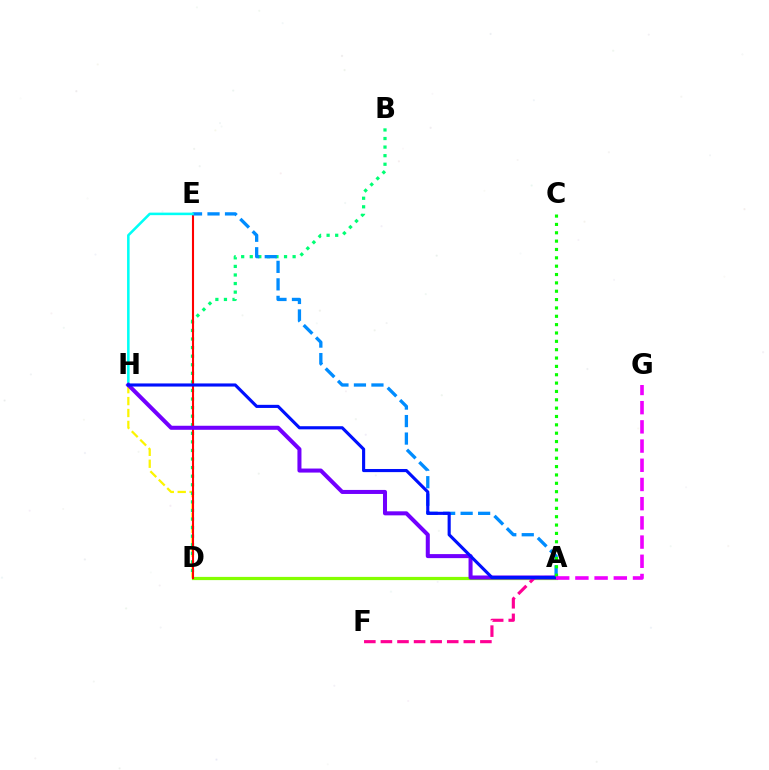{('D', 'H'): [{'color': '#fcf500', 'line_style': 'dashed', 'thickness': 1.62}], ('A', 'D'): [{'color': '#ff7c00', 'line_style': 'solid', 'thickness': 2.09}, {'color': '#84ff00', 'line_style': 'solid', 'thickness': 2.31}], ('B', 'D'): [{'color': '#00ff74', 'line_style': 'dotted', 'thickness': 2.33}], ('D', 'E'): [{'color': '#ff0000', 'line_style': 'solid', 'thickness': 1.51}], ('A', 'E'): [{'color': '#008cff', 'line_style': 'dashed', 'thickness': 2.38}], ('E', 'H'): [{'color': '#00fff6', 'line_style': 'solid', 'thickness': 1.83}], ('A', 'F'): [{'color': '#ff0094', 'line_style': 'dashed', 'thickness': 2.25}], ('A', 'H'): [{'color': '#7200ff', 'line_style': 'solid', 'thickness': 2.9}, {'color': '#0010ff', 'line_style': 'solid', 'thickness': 2.25}], ('A', 'C'): [{'color': '#08ff00', 'line_style': 'dotted', 'thickness': 2.27}], ('A', 'G'): [{'color': '#ee00ff', 'line_style': 'dashed', 'thickness': 2.61}]}